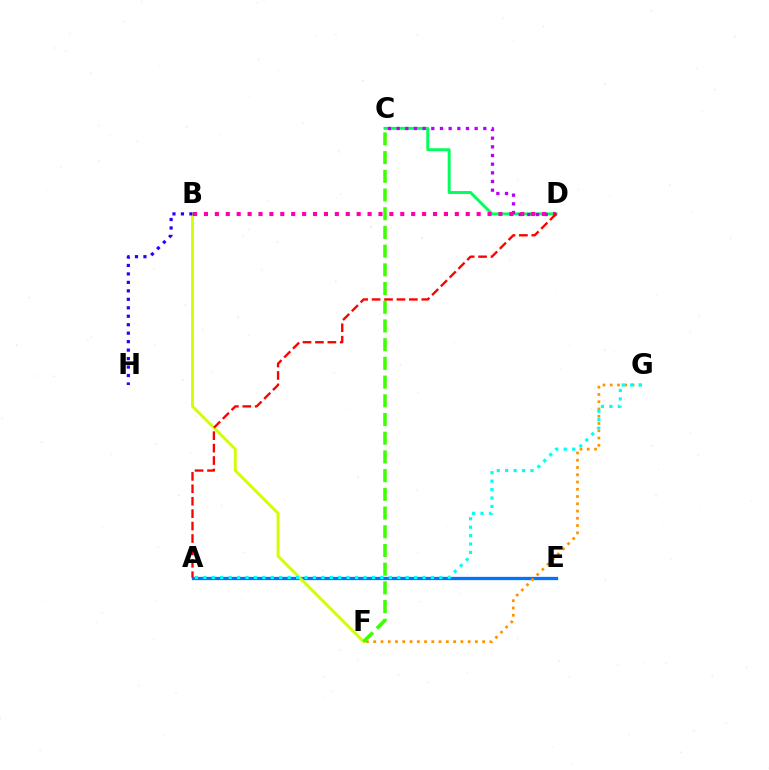{('C', 'D'): [{'color': '#00ff5c', 'line_style': 'solid', 'thickness': 2.12}, {'color': '#b900ff', 'line_style': 'dotted', 'thickness': 2.36}], ('A', 'E'): [{'color': '#0074ff', 'line_style': 'solid', 'thickness': 2.36}], ('B', 'F'): [{'color': '#d1ff00', 'line_style': 'solid', 'thickness': 2.08}], ('F', 'G'): [{'color': '#ff9400', 'line_style': 'dotted', 'thickness': 1.97}], ('A', 'G'): [{'color': '#00fff6', 'line_style': 'dotted', 'thickness': 2.29}], ('B', 'D'): [{'color': '#ff00ac', 'line_style': 'dotted', 'thickness': 2.96}], ('B', 'H'): [{'color': '#2500ff', 'line_style': 'dotted', 'thickness': 2.3}], ('C', 'F'): [{'color': '#3dff00', 'line_style': 'dashed', 'thickness': 2.54}], ('A', 'D'): [{'color': '#ff0000', 'line_style': 'dashed', 'thickness': 1.69}]}